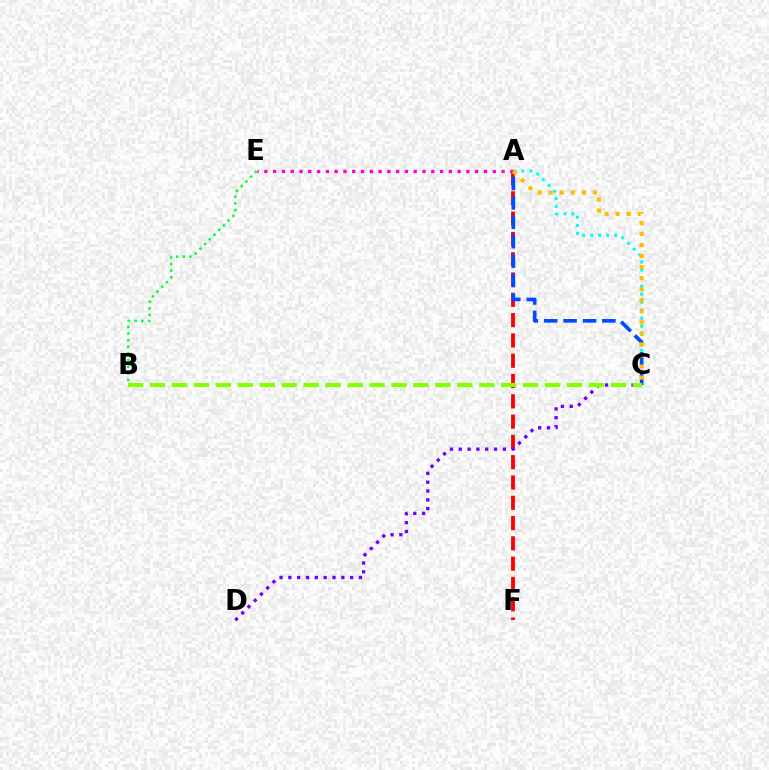{('A', 'F'): [{'color': '#ff0000', 'line_style': 'dashed', 'thickness': 2.76}], ('C', 'D'): [{'color': '#7200ff', 'line_style': 'dotted', 'thickness': 2.4}], ('A', 'C'): [{'color': '#00fff6', 'line_style': 'dotted', 'thickness': 2.18}, {'color': '#004bff', 'line_style': 'dashed', 'thickness': 2.64}, {'color': '#ffbd00', 'line_style': 'dotted', 'thickness': 3.0}], ('B', 'E'): [{'color': '#00ff39', 'line_style': 'dotted', 'thickness': 1.81}], ('B', 'C'): [{'color': '#84ff00', 'line_style': 'dashed', 'thickness': 2.98}], ('A', 'E'): [{'color': '#ff00cf', 'line_style': 'dotted', 'thickness': 2.39}]}